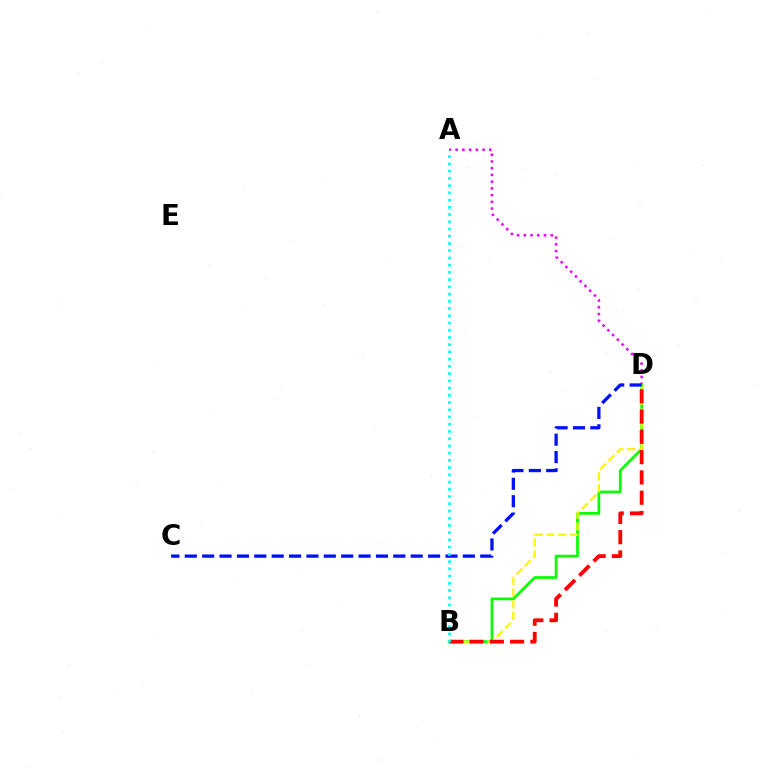{('A', 'D'): [{'color': '#ee00ff', 'line_style': 'dotted', 'thickness': 1.83}], ('B', 'D'): [{'color': '#08ff00', 'line_style': 'solid', 'thickness': 1.96}, {'color': '#fcf500', 'line_style': 'dashed', 'thickness': 1.6}, {'color': '#ff0000', 'line_style': 'dashed', 'thickness': 2.76}], ('C', 'D'): [{'color': '#0010ff', 'line_style': 'dashed', 'thickness': 2.36}], ('A', 'B'): [{'color': '#00fff6', 'line_style': 'dotted', 'thickness': 1.96}]}